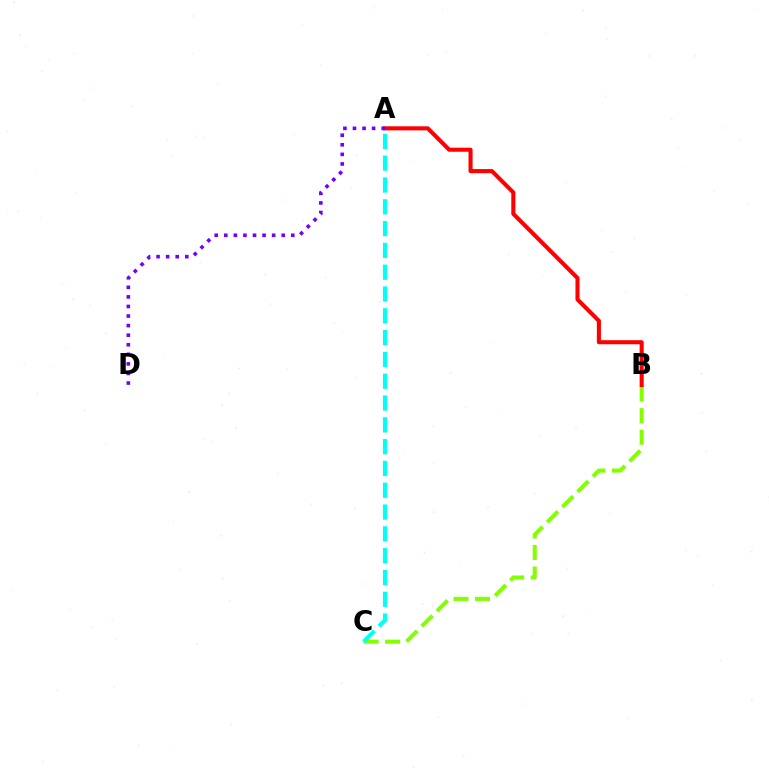{('B', 'C'): [{'color': '#84ff00', 'line_style': 'dashed', 'thickness': 2.92}], ('A', 'B'): [{'color': '#ff0000', 'line_style': 'solid', 'thickness': 2.93}], ('A', 'C'): [{'color': '#00fff6', 'line_style': 'dashed', 'thickness': 2.96}], ('A', 'D'): [{'color': '#7200ff', 'line_style': 'dotted', 'thickness': 2.6}]}